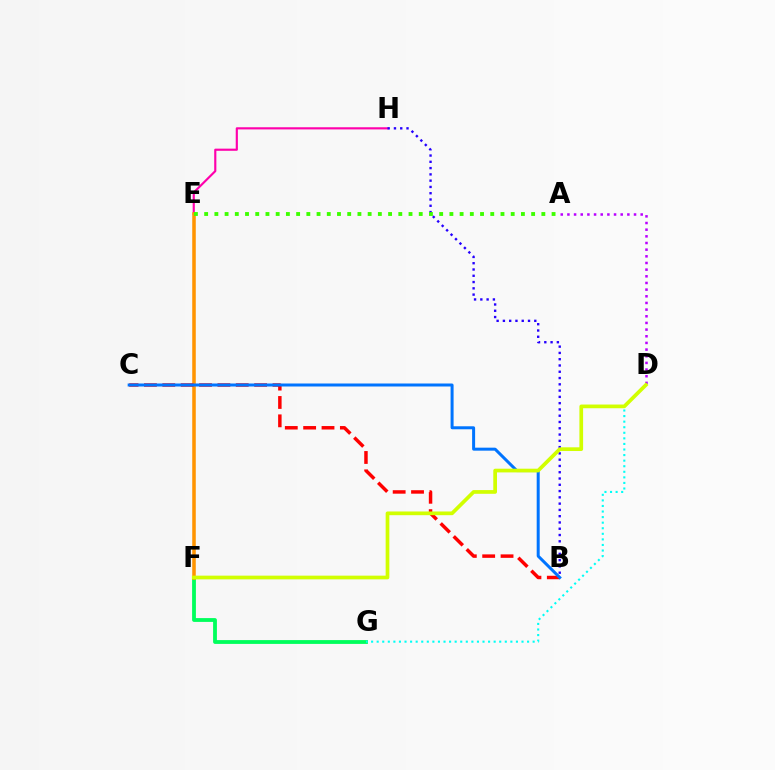{('F', 'G'): [{'color': '#00ff5c', 'line_style': 'solid', 'thickness': 2.74}], ('E', 'H'): [{'color': '#ff00ac', 'line_style': 'solid', 'thickness': 1.55}], ('E', 'F'): [{'color': '#ff9400', 'line_style': 'solid', 'thickness': 2.55}], ('D', 'G'): [{'color': '#00fff6', 'line_style': 'dotted', 'thickness': 1.51}], ('B', 'H'): [{'color': '#2500ff', 'line_style': 'dotted', 'thickness': 1.71}], ('B', 'C'): [{'color': '#ff0000', 'line_style': 'dashed', 'thickness': 2.49}, {'color': '#0074ff', 'line_style': 'solid', 'thickness': 2.16}], ('A', 'E'): [{'color': '#3dff00', 'line_style': 'dotted', 'thickness': 2.78}], ('A', 'D'): [{'color': '#b900ff', 'line_style': 'dotted', 'thickness': 1.81}], ('D', 'F'): [{'color': '#d1ff00', 'line_style': 'solid', 'thickness': 2.67}]}